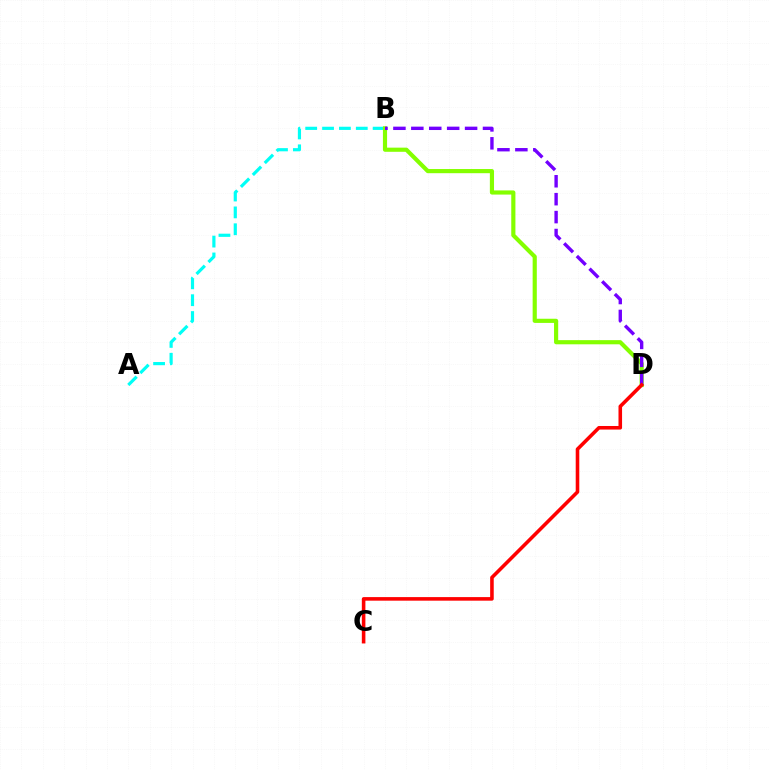{('A', 'B'): [{'color': '#00fff6', 'line_style': 'dashed', 'thickness': 2.29}], ('B', 'D'): [{'color': '#84ff00', 'line_style': 'solid', 'thickness': 2.99}, {'color': '#7200ff', 'line_style': 'dashed', 'thickness': 2.43}], ('C', 'D'): [{'color': '#ff0000', 'line_style': 'solid', 'thickness': 2.57}]}